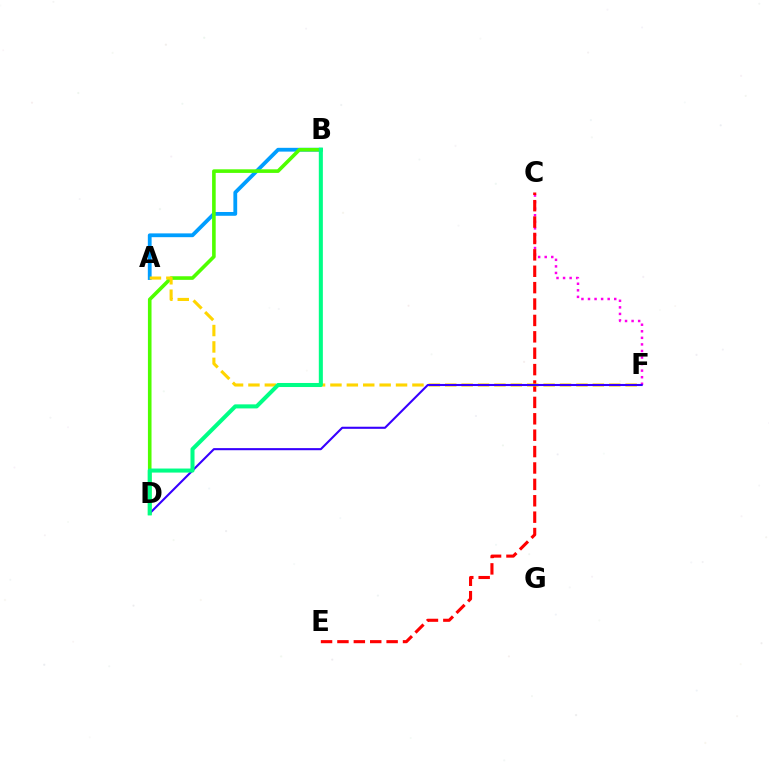{('C', 'F'): [{'color': '#ff00ed', 'line_style': 'dotted', 'thickness': 1.78}], ('A', 'B'): [{'color': '#009eff', 'line_style': 'solid', 'thickness': 2.73}], ('B', 'D'): [{'color': '#4fff00', 'line_style': 'solid', 'thickness': 2.59}, {'color': '#00ff86', 'line_style': 'solid', 'thickness': 2.91}], ('C', 'E'): [{'color': '#ff0000', 'line_style': 'dashed', 'thickness': 2.23}], ('A', 'F'): [{'color': '#ffd500', 'line_style': 'dashed', 'thickness': 2.23}], ('D', 'F'): [{'color': '#3700ff', 'line_style': 'solid', 'thickness': 1.51}]}